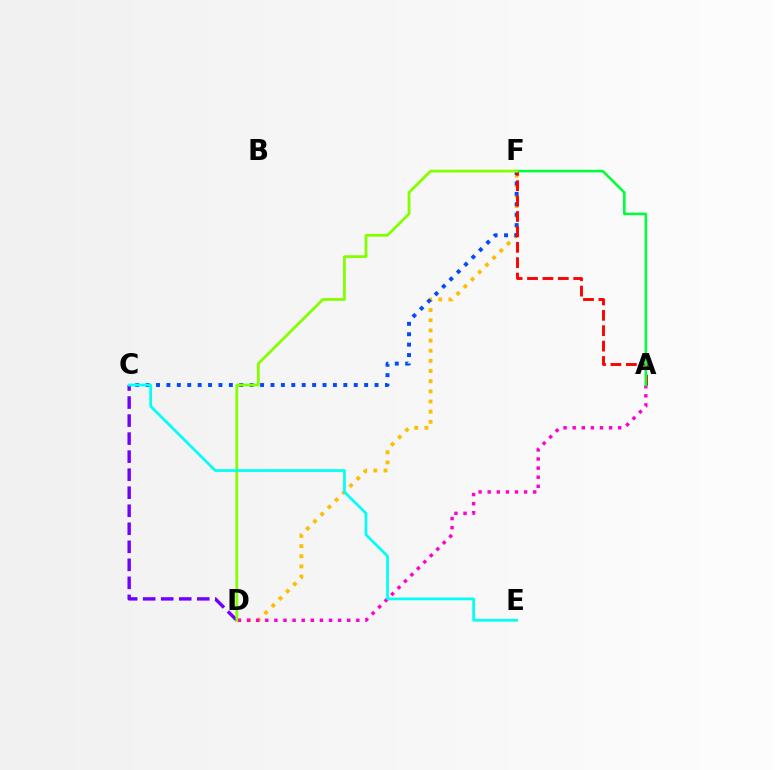{('D', 'F'): [{'color': '#ffbd00', 'line_style': 'dotted', 'thickness': 2.76}, {'color': '#84ff00', 'line_style': 'solid', 'thickness': 2.0}], ('C', 'F'): [{'color': '#004bff', 'line_style': 'dotted', 'thickness': 2.83}], ('A', 'D'): [{'color': '#ff00cf', 'line_style': 'dotted', 'thickness': 2.47}], ('A', 'F'): [{'color': '#ff0000', 'line_style': 'dashed', 'thickness': 2.09}, {'color': '#00ff39', 'line_style': 'solid', 'thickness': 1.86}], ('C', 'D'): [{'color': '#7200ff', 'line_style': 'dashed', 'thickness': 2.45}], ('C', 'E'): [{'color': '#00fff6', 'line_style': 'solid', 'thickness': 1.96}]}